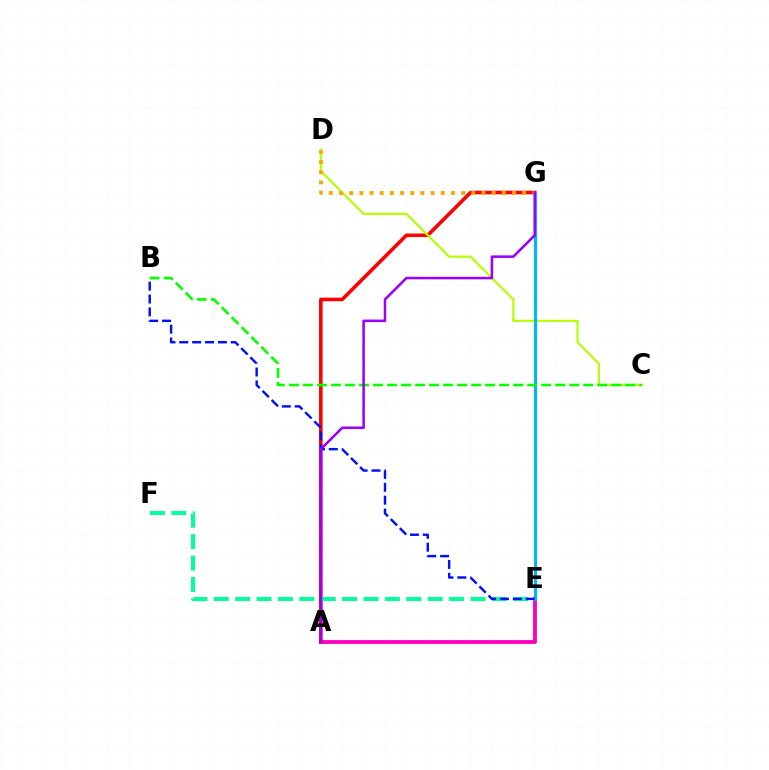{('A', 'E'): [{'color': '#ff00bd', 'line_style': 'solid', 'thickness': 2.76}], ('A', 'G'): [{'color': '#ff0000', 'line_style': 'solid', 'thickness': 2.58}, {'color': '#9b00ff', 'line_style': 'solid', 'thickness': 1.84}], ('E', 'F'): [{'color': '#00ff9d', 'line_style': 'dashed', 'thickness': 2.91}], ('C', 'D'): [{'color': '#b3ff00', 'line_style': 'solid', 'thickness': 1.56}], ('E', 'G'): [{'color': '#00b5ff', 'line_style': 'solid', 'thickness': 2.24}], ('B', 'E'): [{'color': '#0010ff', 'line_style': 'dashed', 'thickness': 1.75}], ('B', 'C'): [{'color': '#08ff00', 'line_style': 'dashed', 'thickness': 1.9}], ('D', 'G'): [{'color': '#ffa500', 'line_style': 'dotted', 'thickness': 2.77}]}